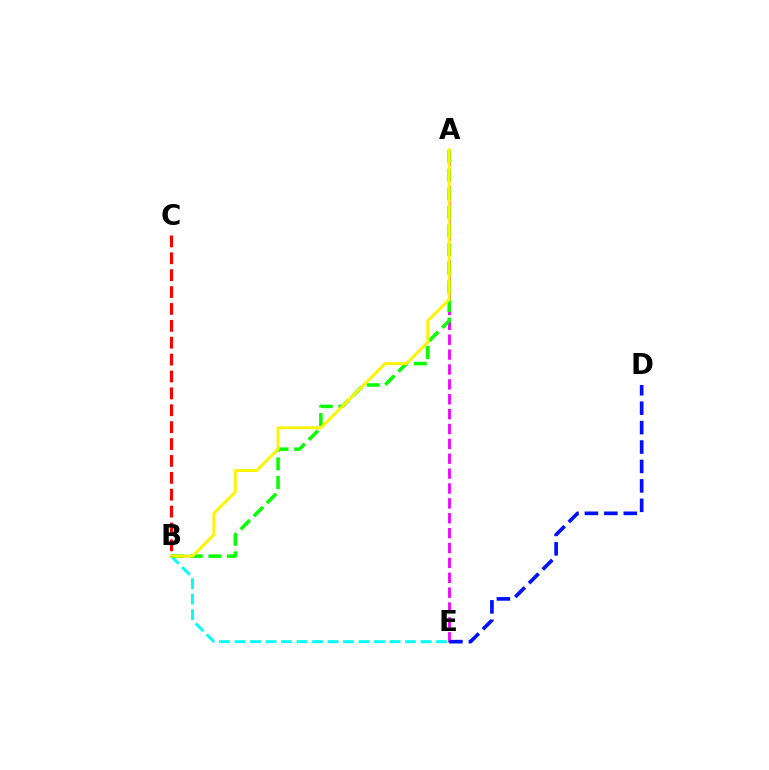{('A', 'E'): [{'color': '#ee00ff', 'line_style': 'dashed', 'thickness': 2.02}], ('B', 'E'): [{'color': '#00fff6', 'line_style': 'dashed', 'thickness': 2.11}], ('A', 'B'): [{'color': '#08ff00', 'line_style': 'dashed', 'thickness': 2.53}, {'color': '#fcf500', 'line_style': 'solid', 'thickness': 2.1}], ('D', 'E'): [{'color': '#0010ff', 'line_style': 'dashed', 'thickness': 2.64}], ('B', 'C'): [{'color': '#ff0000', 'line_style': 'dashed', 'thickness': 2.29}]}